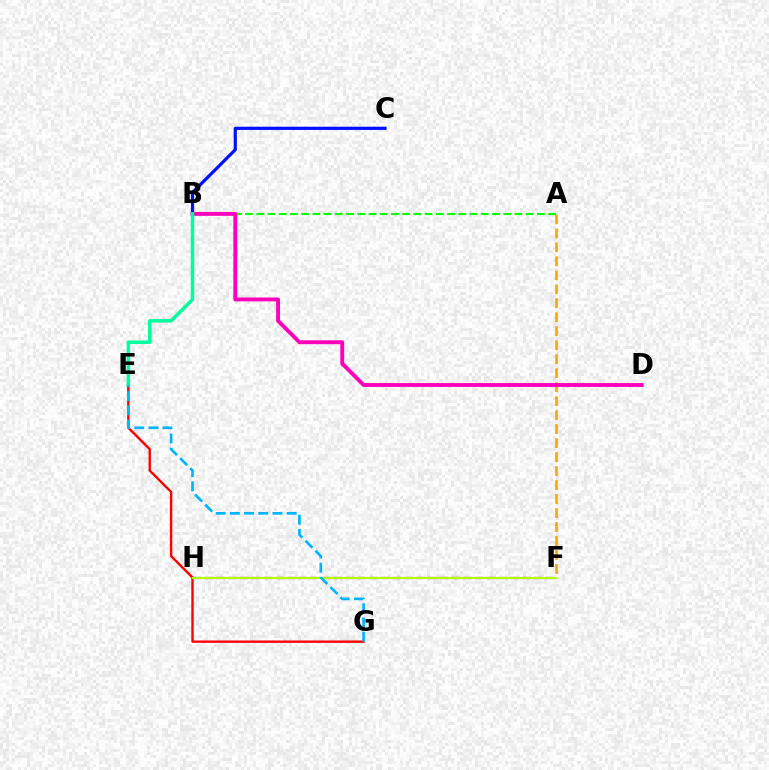{('B', 'C'): [{'color': '#0010ff', 'line_style': 'solid', 'thickness': 2.31}], ('A', 'B'): [{'color': '#08ff00', 'line_style': 'dashed', 'thickness': 1.52}], ('A', 'F'): [{'color': '#ffa500', 'line_style': 'dashed', 'thickness': 1.9}], ('B', 'D'): [{'color': '#ff00bd', 'line_style': 'solid', 'thickness': 2.79}], ('E', 'G'): [{'color': '#ff0000', 'line_style': 'solid', 'thickness': 1.71}, {'color': '#00b5ff', 'line_style': 'dashed', 'thickness': 1.93}], ('F', 'H'): [{'color': '#9b00ff', 'line_style': 'dashed', 'thickness': 1.6}, {'color': '#b3ff00', 'line_style': 'solid', 'thickness': 1.56}], ('B', 'E'): [{'color': '#00ff9d', 'line_style': 'solid', 'thickness': 2.51}]}